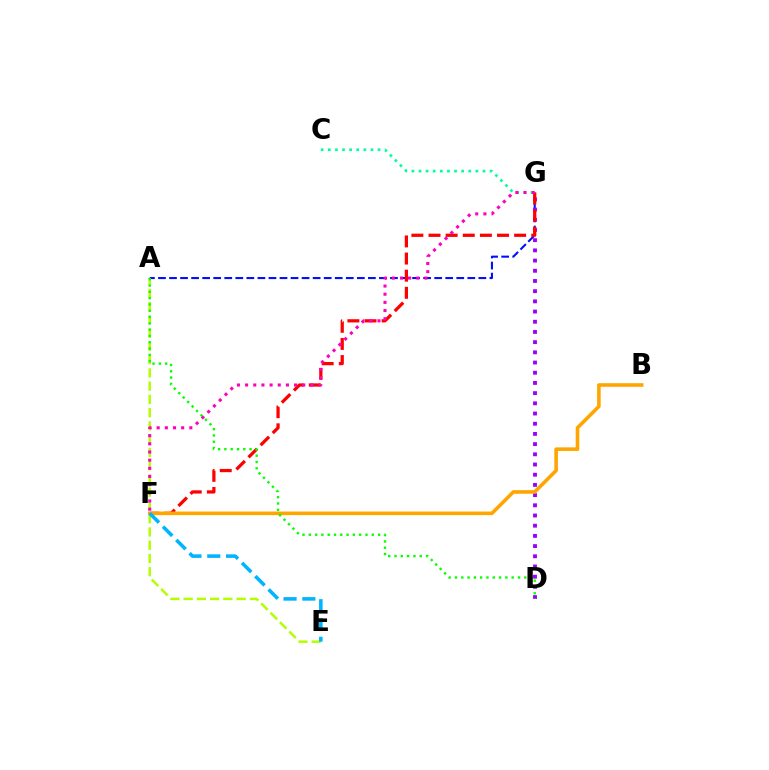{('A', 'G'): [{'color': '#0010ff', 'line_style': 'dashed', 'thickness': 1.5}], ('D', 'G'): [{'color': '#9b00ff', 'line_style': 'dotted', 'thickness': 2.77}], ('F', 'G'): [{'color': '#ff0000', 'line_style': 'dashed', 'thickness': 2.33}, {'color': '#ff00bd', 'line_style': 'dotted', 'thickness': 2.22}], ('A', 'E'): [{'color': '#b3ff00', 'line_style': 'dashed', 'thickness': 1.8}], ('C', 'G'): [{'color': '#00ff9d', 'line_style': 'dotted', 'thickness': 1.93}], ('B', 'F'): [{'color': '#ffa500', 'line_style': 'solid', 'thickness': 2.59}], ('E', 'F'): [{'color': '#00b5ff', 'line_style': 'dashed', 'thickness': 2.55}], ('A', 'D'): [{'color': '#08ff00', 'line_style': 'dotted', 'thickness': 1.71}]}